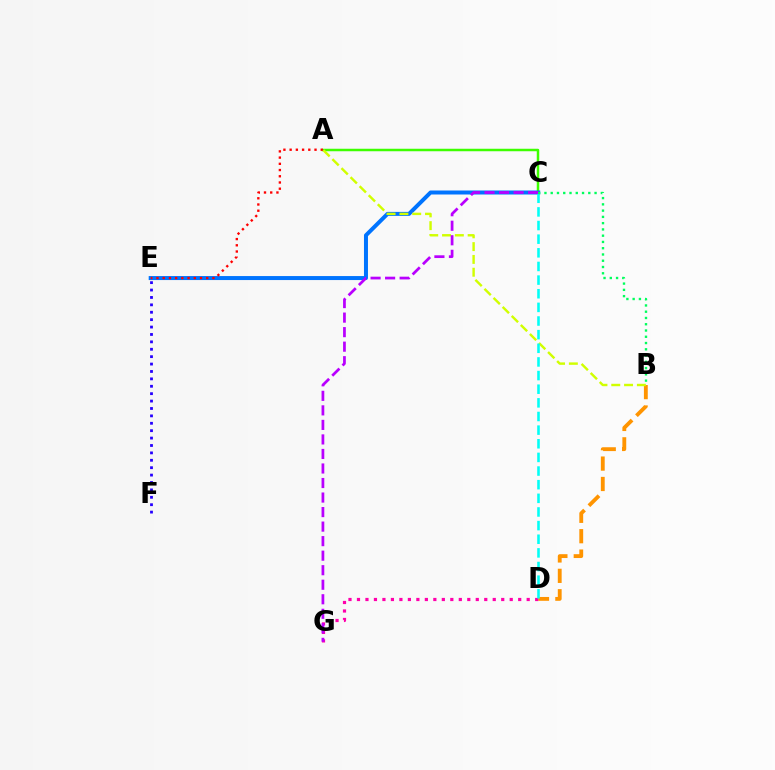{('B', 'D'): [{'color': '#ff9400', 'line_style': 'dashed', 'thickness': 2.77}], ('A', 'C'): [{'color': '#3dff00', 'line_style': 'solid', 'thickness': 1.79}], ('C', 'E'): [{'color': '#0074ff', 'line_style': 'solid', 'thickness': 2.88}], ('A', 'E'): [{'color': '#ff0000', 'line_style': 'dotted', 'thickness': 1.69}], ('E', 'F'): [{'color': '#2500ff', 'line_style': 'dotted', 'thickness': 2.01}], ('D', 'G'): [{'color': '#ff00ac', 'line_style': 'dotted', 'thickness': 2.31}], ('A', 'B'): [{'color': '#d1ff00', 'line_style': 'dashed', 'thickness': 1.74}], ('C', 'D'): [{'color': '#00fff6', 'line_style': 'dashed', 'thickness': 1.85}], ('C', 'G'): [{'color': '#b900ff', 'line_style': 'dashed', 'thickness': 1.97}], ('B', 'C'): [{'color': '#00ff5c', 'line_style': 'dotted', 'thickness': 1.7}]}